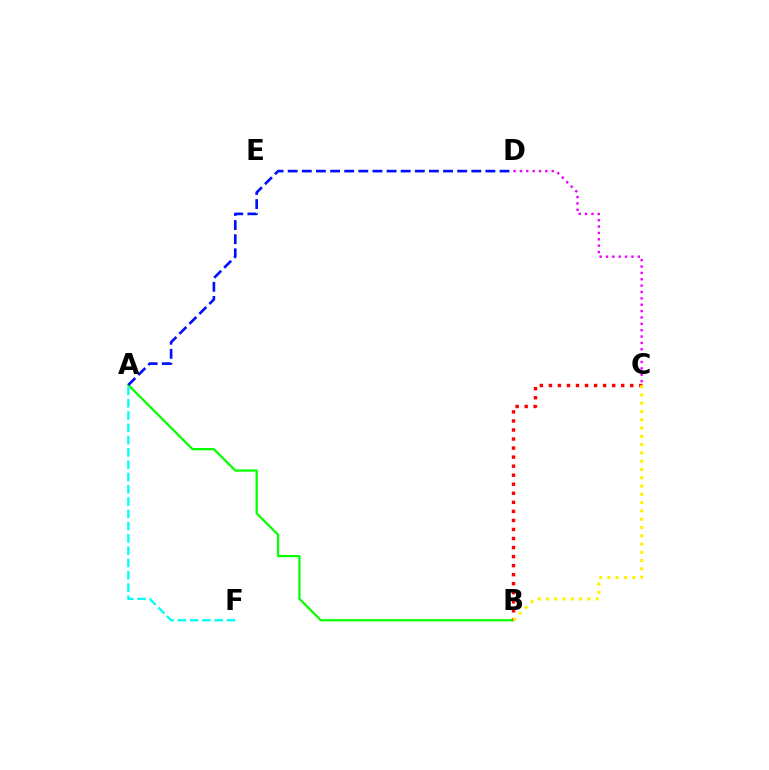{('C', 'D'): [{'color': '#ee00ff', 'line_style': 'dotted', 'thickness': 1.73}], ('A', 'B'): [{'color': '#08ff00', 'line_style': 'solid', 'thickness': 1.62}], ('A', 'F'): [{'color': '#00fff6', 'line_style': 'dashed', 'thickness': 1.67}], ('A', 'D'): [{'color': '#0010ff', 'line_style': 'dashed', 'thickness': 1.92}], ('B', 'C'): [{'color': '#ff0000', 'line_style': 'dotted', 'thickness': 2.46}, {'color': '#fcf500', 'line_style': 'dotted', 'thickness': 2.25}]}